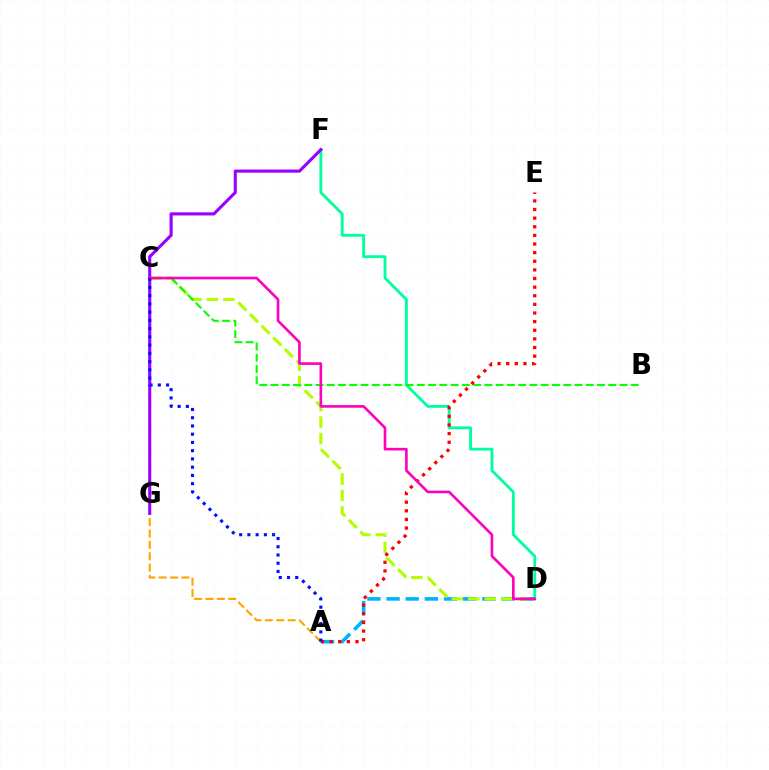{('A', 'G'): [{'color': '#ffa500', 'line_style': 'dashed', 'thickness': 1.55}], ('A', 'D'): [{'color': '#00b5ff', 'line_style': 'dashed', 'thickness': 2.6}], ('C', 'D'): [{'color': '#b3ff00', 'line_style': 'dashed', 'thickness': 2.23}, {'color': '#ff00bd', 'line_style': 'solid', 'thickness': 1.9}], ('D', 'F'): [{'color': '#00ff9d', 'line_style': 'solid', 'thickness': 2.04}], ('B', 'C'): [{'color': '#08ff00', 'line_style': 'dashed', 'thickness': 1.53}], ('A', 'E'): [{'color': '#ff0000', 'line_style': 'dotted', 'thickness': 2.34}], ('F', 'G'): [{'color': '#9b00ff', 'line_style': 'solid', 'thickness': 2.23}], ('A', 'C'): [{'color': '#0010ff', 'line_style': 'dotted', 'thickness': 2.24}]}